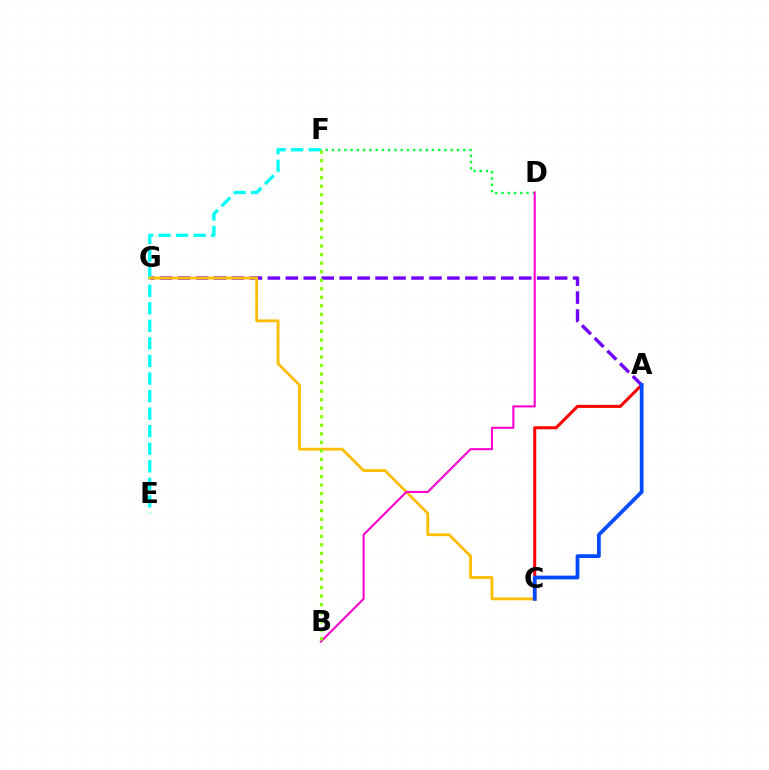{('A', 'C'): [{'color': '#ff0000', 'line_style': 'solid', 'thickness': 2.2}, {'color': '#004bff', 'line_style': 'solid', 'thickness': 2.7}], ('A', 'G'): [{'color': '#7200ff', 'line_style': 'dashed', 'thickness': 2.44}], ('D', 'F'): [{'color': '#00ff39', 'line_style': 'dotted', 'thickness': 1.7}], ('E', 'F'): [{'color': '#00fff6', 'line_style': 'dashed', 'thickness': 2.39}], ('C', 'G'): [{'color': '#ffbd00', 'line_style': 'solid', 'thickness': 2.02}], ('B', 'D'): [{'color': '#ff00cf', 'line_style': 'solid', 'thickness': 1.5}], ('B', 'F'): [{'color': '#84ff00', 'line_style': 'dotted', 'thickness': 2.32}]}